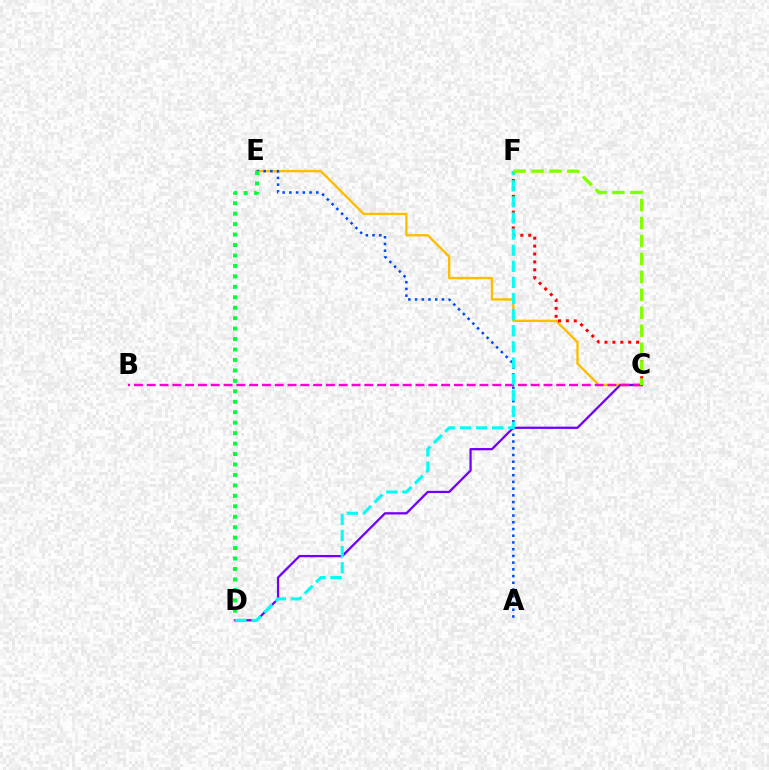{('C', 'E'): [{'color': '#ffbd00', 'line_style': 'solid', 'thickness': 1.71}], ('A', 'E'): [{'color': '#004bff', 'line_style': 'dotted', 'thickness': 1.83}], ('C', 'D'): [{'color': '#7200ff', 'line_style': 'solid', 'thickness': 1.64}], ('C', 'F'): [{'color': '#ff0000', 'line_style': 'dotted', 'thickness': 2.15}, {'color': '#84ff00', 'line_style': 'dashed', 'thickness': 2.44}], ('D', 'E'): [{'color': '#00ff39', 'line_style': 'dotted', 'thickness': 2.84}], ('B', 'C'): [{'color': '#ff00cf', 'line_style': 'dashed', 'thickness': 1.74}], ('D', 'F'): [{'color': '#00fff6', 'line_style': 'dashed', 'thickness': 2.19}]}